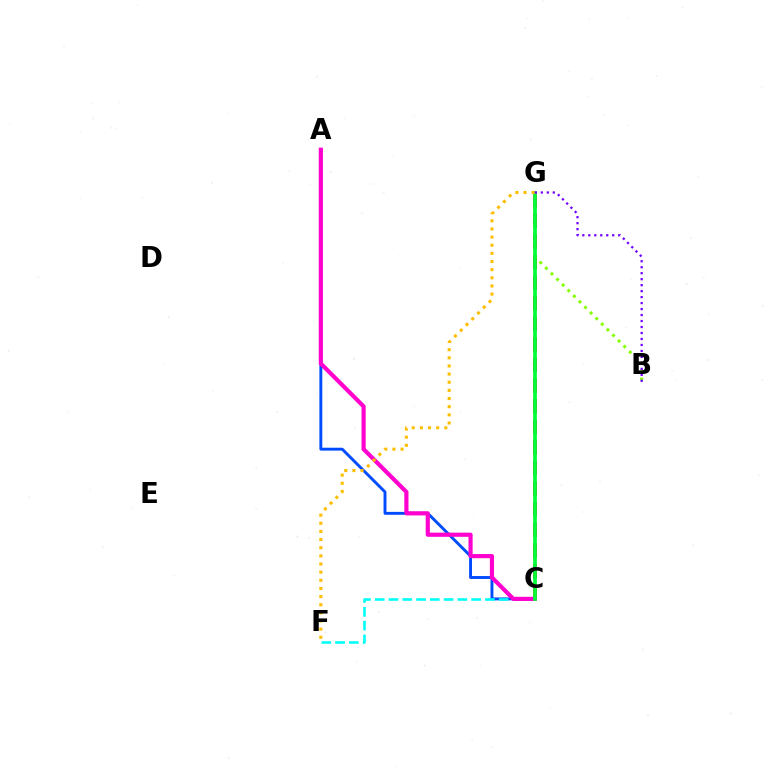{('A', 'C'): [{'color': '#004bff', 'line_style': 'solid', 'thickness': 2.09}, {'color': '#ff00cf', 'line_style': 'solid', 'thickness': 3.0}], ('C', 'G'): [{'color': '#ff0000', 'line_style': 'dashed', 'thickness': 2.8}, {'color': '#00ff39', 'line_style': 'solid', 'thickness': 2.66}], ('C', 'F'): [{'color': '#00fff6', 'line_style': 'dashed', 'thickness': 1.87}], ('B', 'G'): [{'color': '#84ff00', 'line_style': 'dotted', 'thickness': 2.15}, {'color': '#7200ff', 'line_style': 'dotted', 'thickness': 1.62}], ('F', 'G'): [{'color': '#ffbd00', 'line_style': 'dotted', 'thickness': 2.21}]}